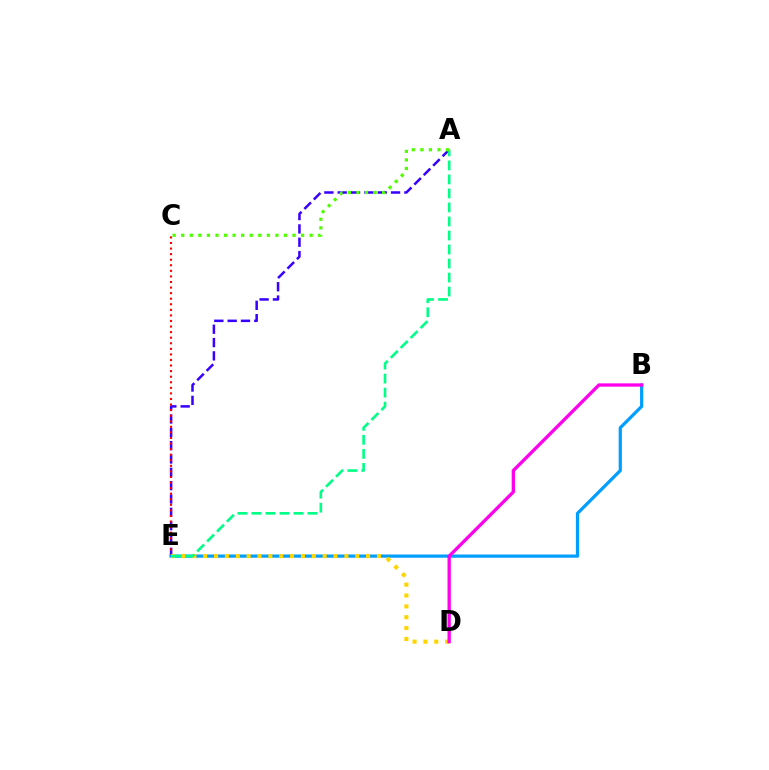{('A', 'E'): [{'color': '#3700ff', 'line_style': 'dashed', 'thickness': 1.81}, {'color': '#00ff86', 'line_style': 'dashed', 'thickness': 1.9}], ('C', 'E'): [{'color': '#ff0000', 'line_style': 'dotted', 'thickness': 1.51}], ('B', 'E'): [{'color': '#009eff', 'line_style': 'solid', 'thickness': 2.32}], ('D', 'E'): [{'color': '#ffd500', 'line_style': 'dotted', 'thickness': 2.95}], ('B', 'D'): [{'color': '#ff00ed', 'line_style': 'solid', 'thickness': 2.38}], ('A', 'C'): [{'color': '#4fff00', 'line_style': 'dotted', 'thickness': 2.33}]}